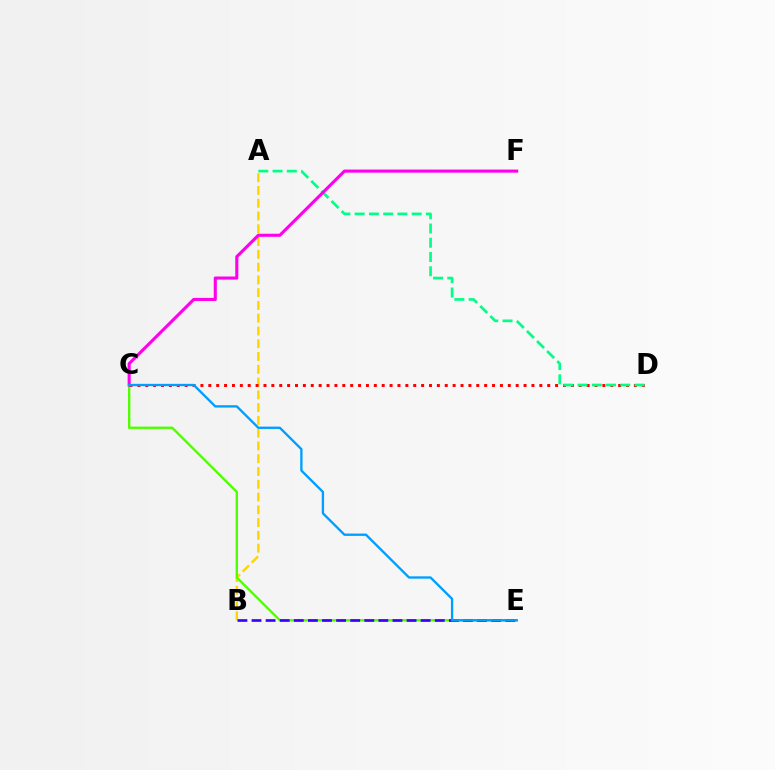{('A', 'B'): [{'color': '#ffd500', 'line_style': 'dashed', 'thickness': 1.74}], ('C', 'E'): [{'color': '#4fff00', 'line_style': 'solid', 'thickness': 1.7}, {'color': '#009eff', 'line_style': 'solid', 'thickness': 1.68}], ('C', 'D'): [{'color': '#ff0000', 'line_style': 'dotted', 'thickness': 2.14}], ('A', 'D'): [{'color': '#00ff86', 'line_style': 'dashed', 'thickness': 1.94}], ('B', 'E'): [{'color': '#3700ff', 'line_style': 'dashed', 'thickness': 1.91}], ('C', 'F'): [{'color': '#ff00ed', 'line_style': 'solid', 'thickness': 2.22}]}